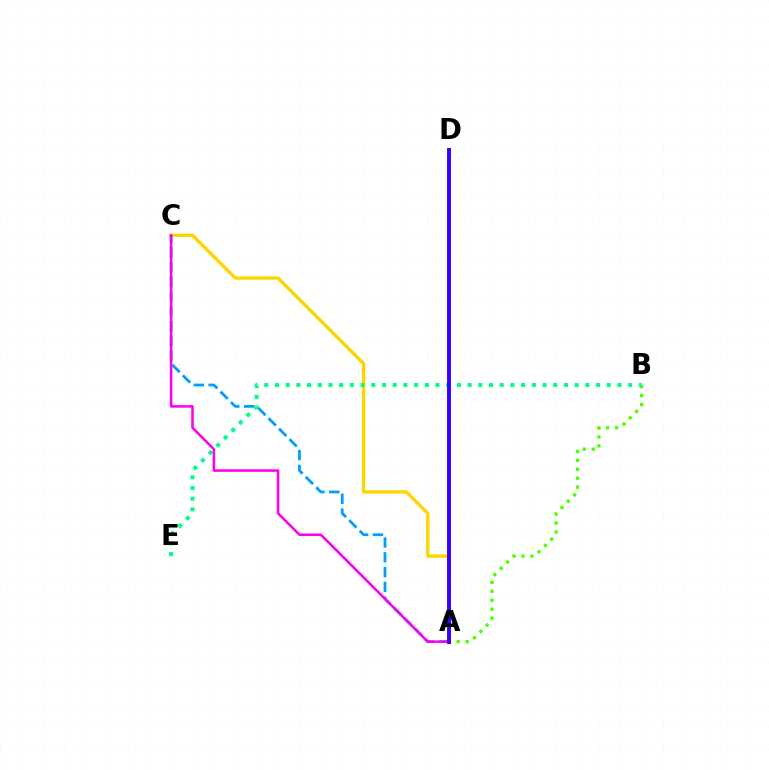{('A', 'C'): [{'color': '#ffd500', 'line_style': 'solid', 'thickness': 2.41}, {'color': '#009eff', 'line_style': 'dashed', 'thickness': 2.01}, {'color': '#ff00ed', 'line_style': 'solid', 'thickness': 1.84}], ('A', 'B'): [{'color': '#4fff00', 'line_style': 'dotted', 'thickness': 2.43}], ('A', 'D'): [{'color': '#ff0000', 'line_style': 'dotted', 'thickness': 1.58}, {'color': '#3700ff', 'line_style': 'solid', 'thickness': 2.81}], ('B', 'E'): [{'color': '#00ff86', 'line_style': 'dotted', 'thickness': 2.91}]}